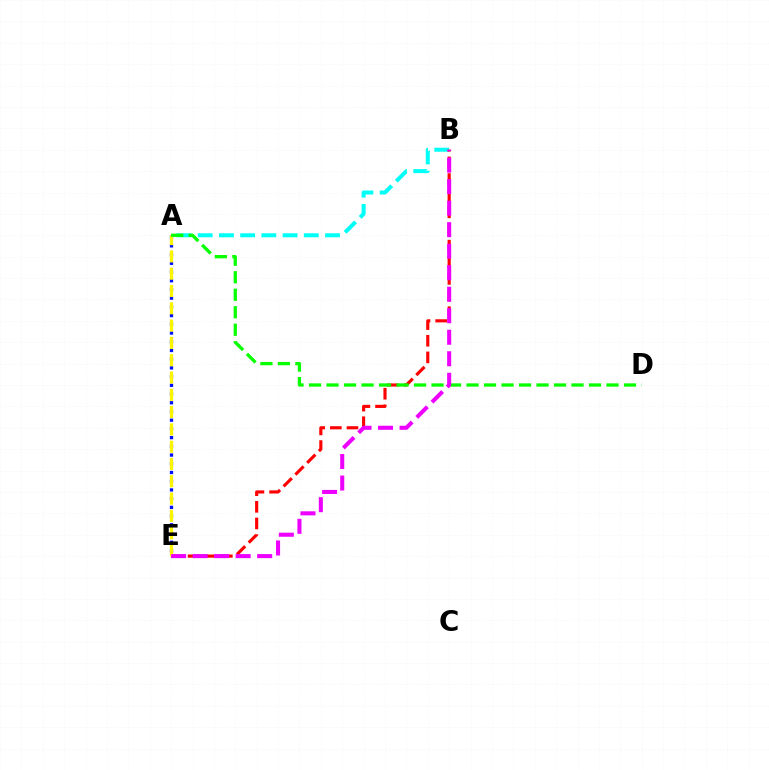{('A', 'B'): [{'color': '#00fff6', 'line_style': 'dashed', 'thickness': 2.88}], ('A', 'E'): [{'color': '#0010ff', 'line_style': 'dotted', 'thickness': 2.37}, {'color': '#fcf500', 'line_style': 'dashed', 'thickness': 2.35}], ('B', 'E'): [{'color': '#ff0000', 'line_style': 'dashed', 'thickness': 2.26}, {'color': '#ee00ff', 'line_style': 'dashed', 'thickness': 2.92}], ('A', 'D'): [{'color': '#08ff00', 'line_style': 'dashed', 'thickness': 2.38}]}